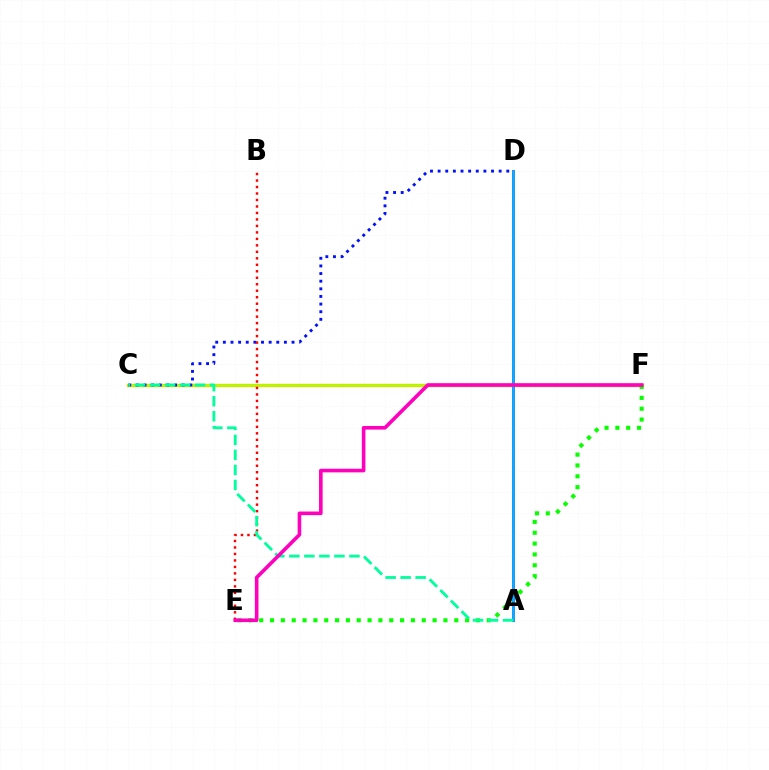{('C', 'F'): [{'color': '#ffa500', 'line_style': 'solid', 'thickness': 2.38}, {'color': '#b3ff00', 'line_style': 'solid', 'thickness': 1.84}], ('E', 'F'): [{'color': '#08ff00', 'line_style': 'dotted', 'thickness': 2.94}, {'color': '#ff00bd', 'line_style': 'solid', 'thickness': 2.6}], ('A', 'D'): [{'color': '#9b00ff', 'line_style': 'solid', 'thickness': 2.05}, {'color': '#00b5ff', 'line_style': 'solid', 'thickness': 1.9}], ('C', 'D'): [{'color': '#0010ff', 'line_style': 'dotted', 'thickness': 2.07}], ('B', 'E'): [{'color': '#ff0000', 'line_style': 'dotted', 'thickness': 1.76}], ('A', 'C'): [{'color': '#00ff9d', 'line_style': 'dashed', 'thickness': 2.04}]}